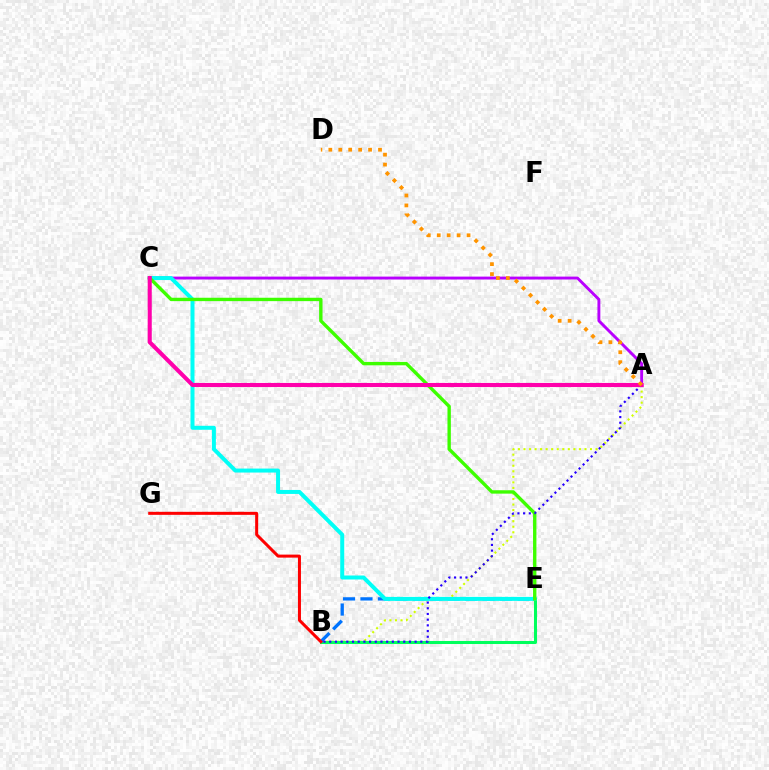{('A', 'C'): [{'color': '#b900ff', 'line_style': 'solid', 'thickness': 2.09}, {'color': '#ff00ac', 'line_style': 'solid', 'thickness': 2.93}], ('A', 'B'): [{'color': '#d1ff00', 'line_style': 'dotted', 'thickness': 1.51}, {'color': '#2500ff', 'line_style': 'dotted', 'thickness': 1.55}], ('B', 'E'): [{'color': '#00ff5c', 'line_style': 'solid', 'thickness': 2.18}, {'color': '#0074ff', 'line_style': 'dashed', 'thickness': 2.37}], ('C', 'E'): [{'color': '#00fff6', 'line_style': 'solid', 'thickness': 2.87}, {'color': '#3dff00', 'line_style': 'solid', 'thickness': 2.43}], ('B', 'G'): [{'color': '#ff0000', 'line_style': 'solid', 'thickness': 2.17}], ('A', 'D'): [{'color': '#ff9400', 'line_style': 'dotted', 'thickness': 2.7}]}